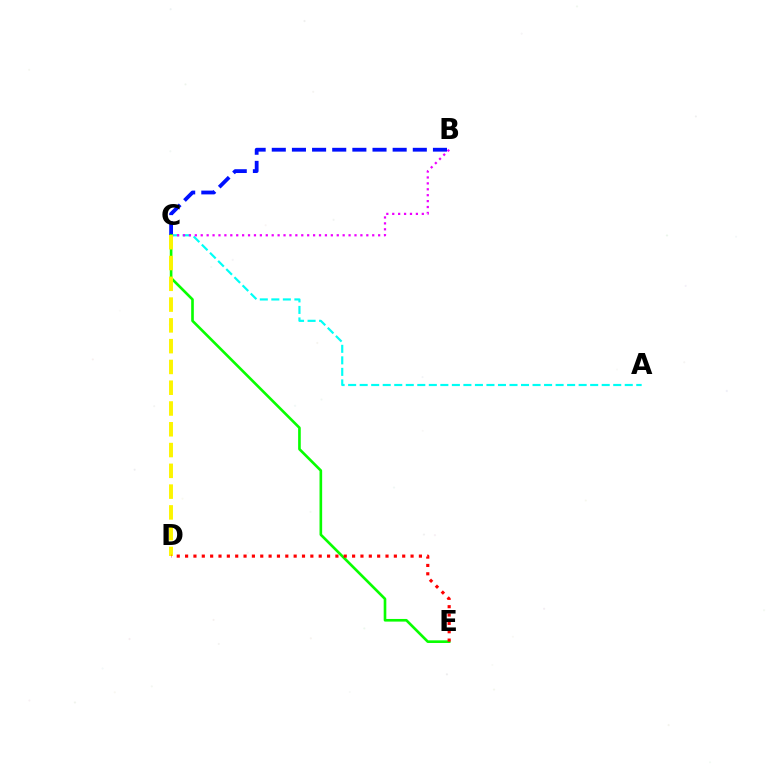{('B', 'C'): [{'color': '#0010ff', 'line_style': 'dashed', 'thickness': 2.74}, {'color': '#ee00ff', 'line_style': 'dotted', 'thickness': 1.61}], ('A', 'C'): [{'color': '#00fff6', 'line_style': 'dashed', 'thickness': 1.57}], ('C', 'E'): [{'color': '#08ff00', 'line_style': 'solid', 'thickness': 1.9}], ('C', 'D'): [{'color': '#fcf500', 'line_style': 'dashed', 'thickness': 2.82}], ('D', 'E'): [{'color': '#ff0000', 'line_style': 'dotted', 'thickness': 2.27}]}